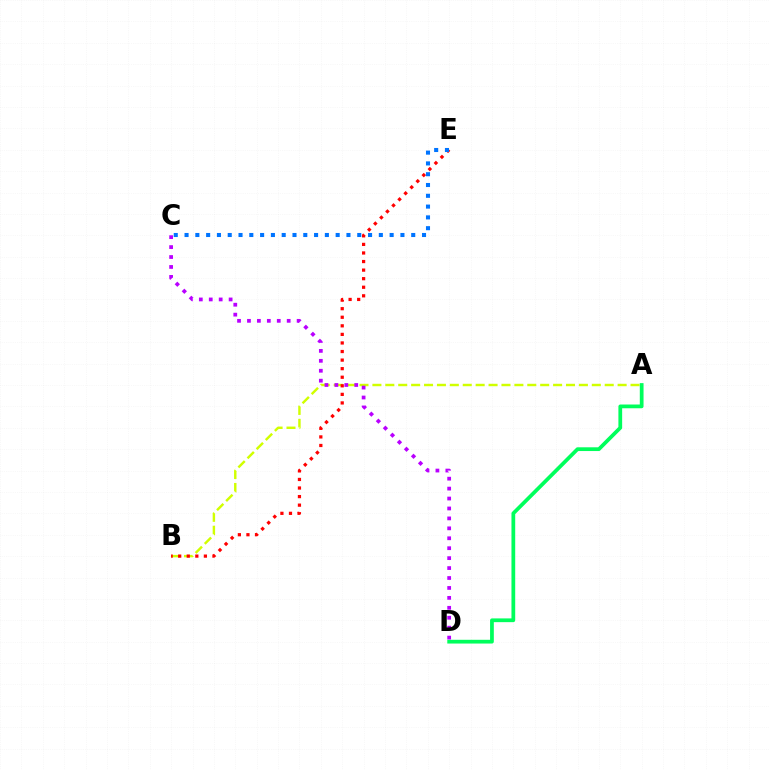{('A', 'B'): [{'color': '#d1ff00', 'line_style': 'dashed', 'thickness': 1.75}], ('A', 'D'): [{'color': '#00ff5c', 'line_style': 'solid', 'thickness': 2.7}], ('B', 'E'): [{'color': '#ff0000', 'line_style': 'dotted', 'thickness': 2.33}], ('C', 'D'): [{'color': '#b900ff', 'line_style': 'dotted', 'thickness': 2.7}], ('C', 'E'): [{'color': '#0074ff', 'line_style': 'dotted', 'thickness': 2.93}]}